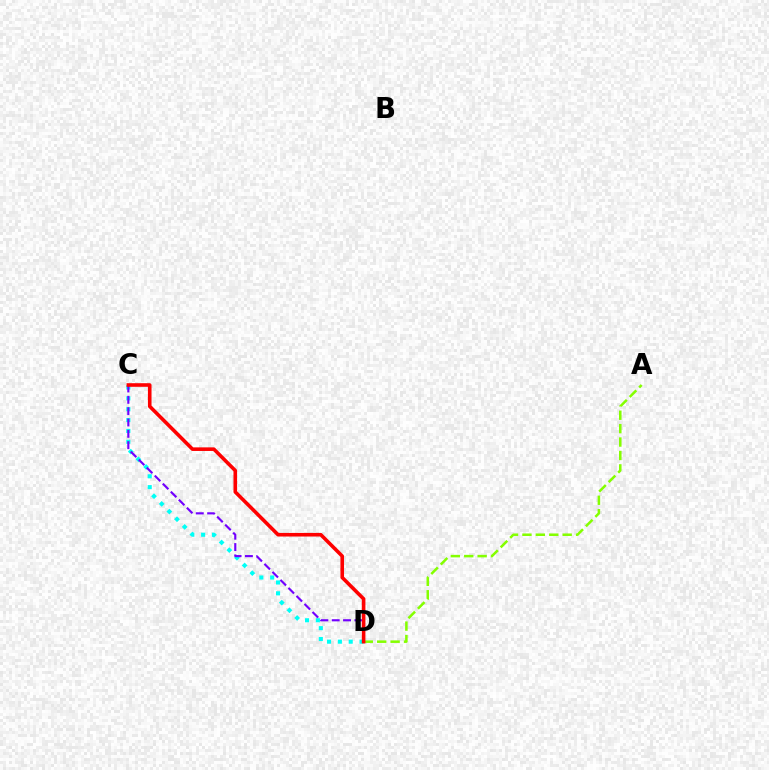{('A', 'D'): [{'color': '#84ff00', 'line_style': 'dashed', 'thickness': 1.82}], ('C', 'D'): [{'color': '#00fff6', 'line_style': 'dotted', 'thickness': 2.95}, {'color': '#7200ff', 'line_style': 'dashed', 'thickness': 1.54}, {'color': '#ff0000', 'line_style': 'solid', 'thickness': 2.59}]}